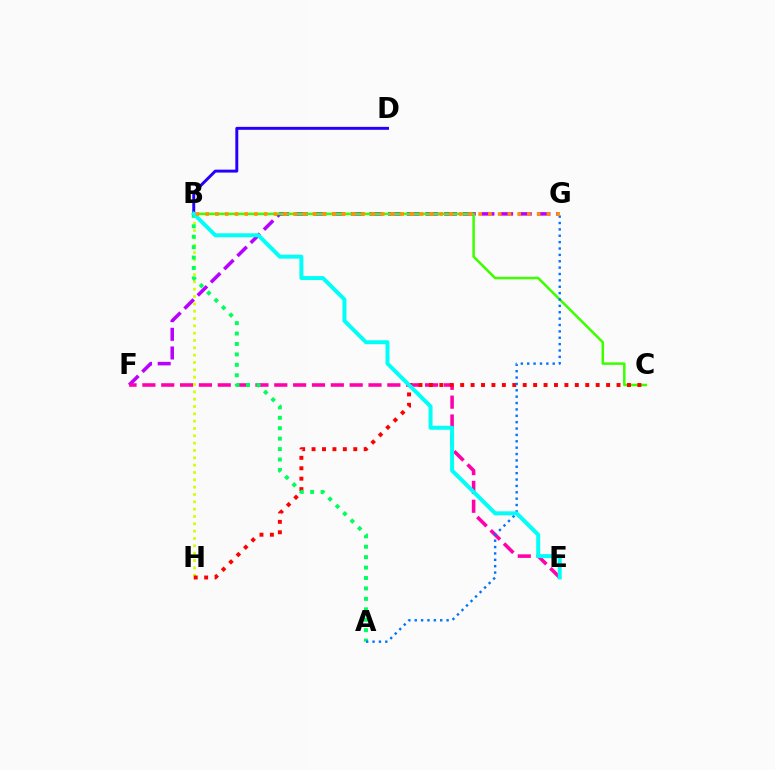{('F', 'G'): [{'color': '#b900ff', 'line_style': 'dashed', 'thickness': 2.54}], ('E', 'F'): [{'color': '#ff00ac', 'line_style': 'dashed', 'thickness': 2.56}], ('B', 'C'): [{'color': '#3dff00', 'line_style': 'solid', 'thickness': 1.82}], ('B', 'H'): [{'color': '#d1ff00', 'line_style': 'dotted', 'thickness': 1.99}], ('C', 'H'): [{'color': '#ff0000', 'line_style': 'dotted', 'thickness': 2.83}], ('A', 'B'): [{'color': '#00ff5c', 'line_style': 'dotted', 'thickness': 2.83}], ('B', 'D'): [{'color': '#2500ff', 'line_style': 'solid', 'thickness': 2.12}], ('A', 'G'): [{'color': '#0074ff', 'line_style': 'dotted', 'thickness': 1.73}], ('B', 'E'): [{'color': '#00fff6', 'line_style': 'solid', 'thickness': 2.86}], ('B', 'G'): [{'color': '#ff9400', 'line_style': 'dotted', 'thickness': 2.65}]}